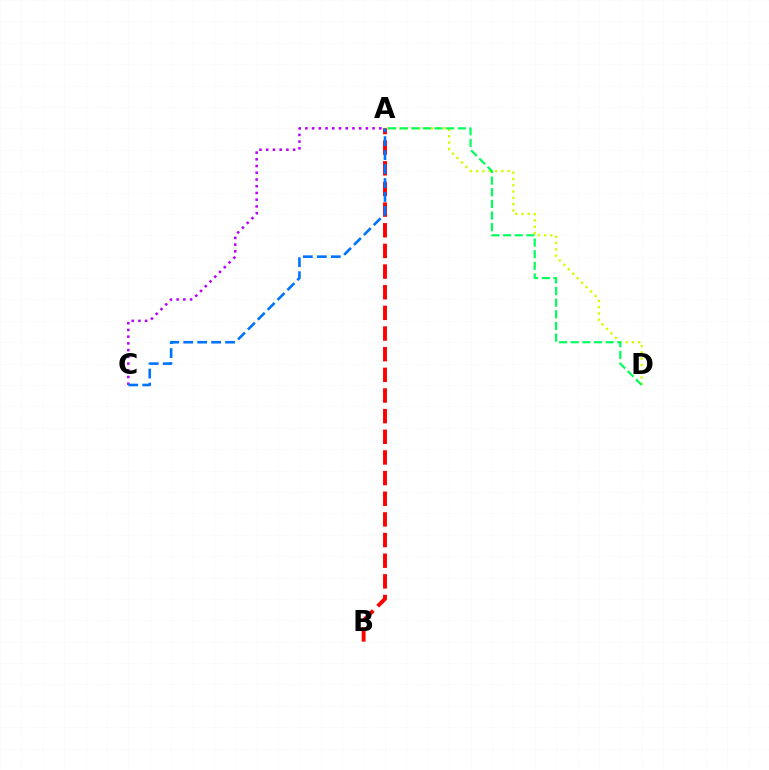{('A', 'D'): [{'color': '#d1ff00', 'line_style': 'dotted', 'thickness': 1.71}, {'color': '#00ff5c', 'line_style': 'dashed', 'thickness': 1.58}], ('A', 'B'): [{'color': '#ff0000', 'line_style': 'dashed', 'thickness': 2.81}], ('A', 'C'): [{'color': '#b900ff', 'line_style': 'dotted', 'thickness': 1.83}, {'color': '#0074ff', 'line_style': 'dashed', 'thickness': 1.9}]}